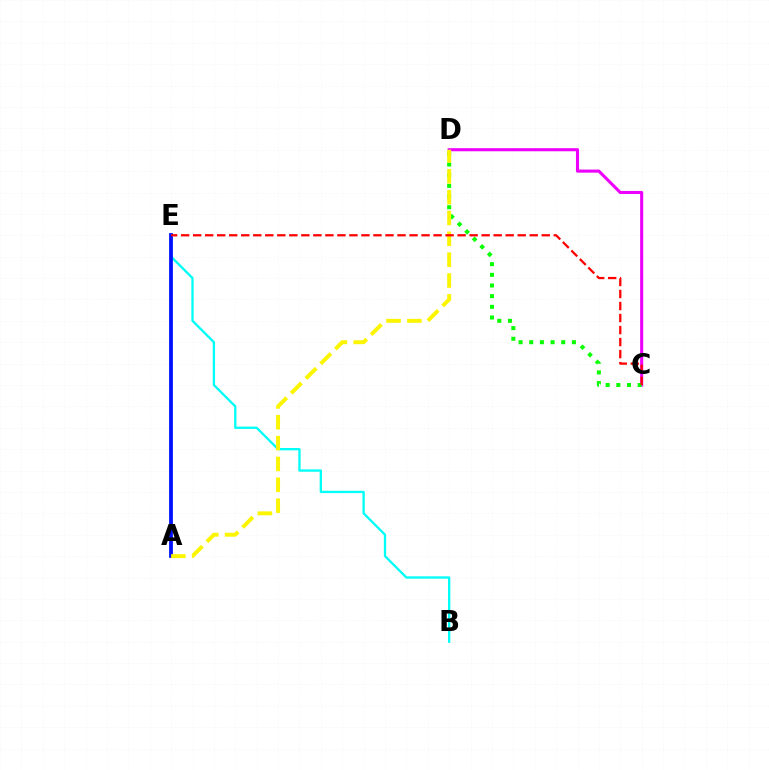{('C', 'D'): [{'color': '#ee00ff', 'line_style': 'solid', 'thickness': 2.22}, {'color': '#08ff00', 'line_style': 'dotted', 'thickness': 2.9}], ('B', 'E'): [{'color': '#00fff6', 'line_style': 'solid', 'thickness': 1.67}], ('A', 'E'): [{'color': '#0010ff', 'line_style': 'solid', 'thickness': 2.71}], ('A', 'D'): [{'color': '#fcf500', 'line_style': 'dashed', 'thickness': 2.83}], ('C', 'E'): [{'color': '#ff0000', 'line_style': 'dashed', 'thickness': 1.63}]}